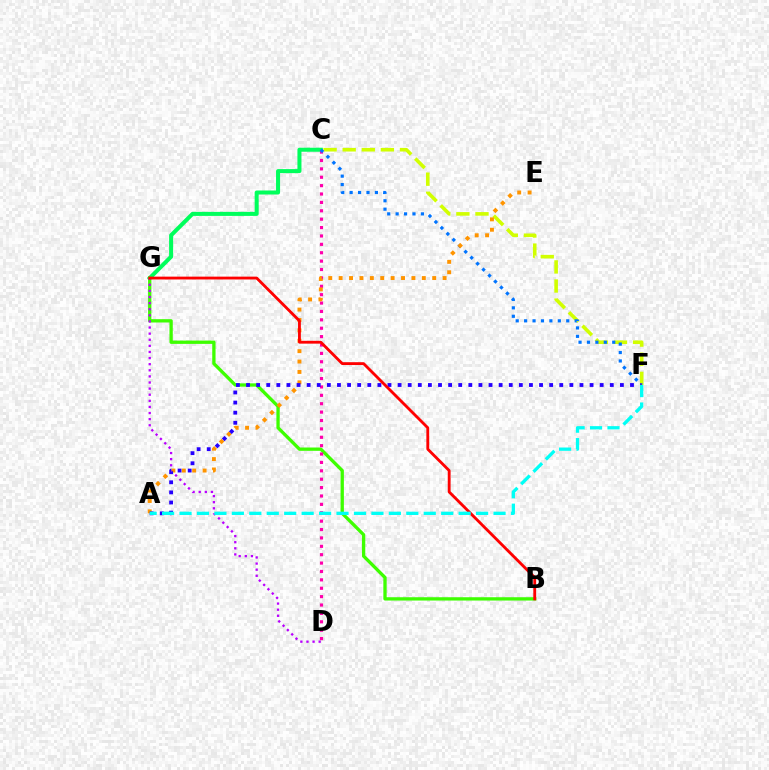{('C', 'F'): [{'color': '#d1ff00', 'line_style': 'dashed', 'thickness': 2.59}, {'color': '#0074ff', 'line_style': 'dotted', 'thickness': 2.29}], ('C', 'G'): [{'color': '#00ff5c', 'line_style': 'solid', 'thickness': 2.9}], ('B', 'G'): [{'color': '#3dff00', 'line_style': 'solid', 'thickness': 2.38}, {'color': '#ff0000', 'line_style': 'solid', 'thickness': 2.04}], ('C', 'D'): [{'color': '#ff00ac', 'line_style': 'dotted', 'thickness': 2.28}], ('D', 'G'): [{'color': '#b900ff', 'line_style': 'dotted', 'thickness': 1.66}], ('A', 'E'): [{'color': '#ff9400', 'line_style': 'dotted', 'thickness': 2.82}], ('A', 'F'): [{'color': '#2500ff', 'line_style': 'dotted', 'thickness': 2.75}, {'color': '#00fff6', 'line_style': 'dashed', 'thickness': 2.37}]}